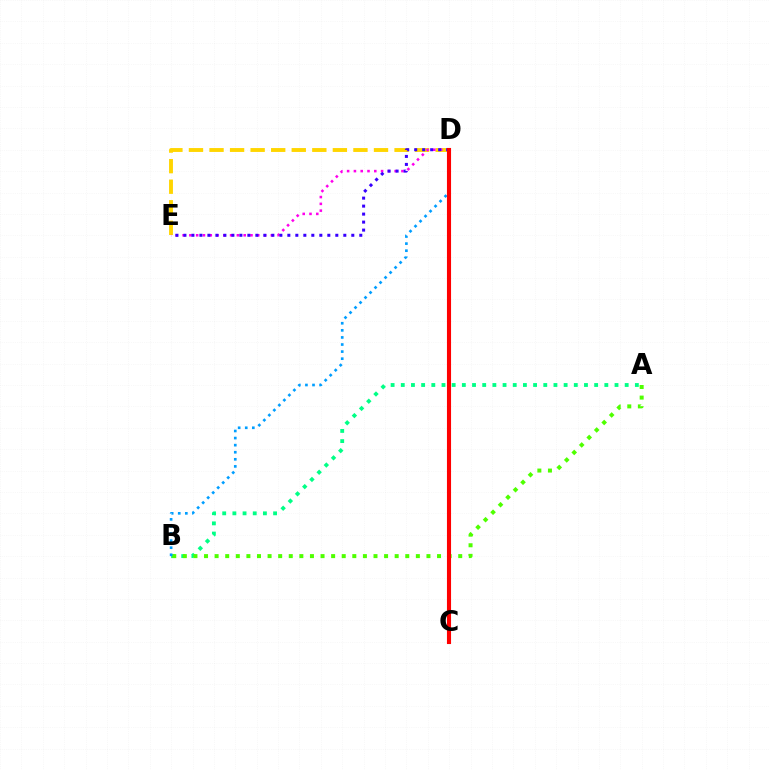{('A', 'B'): [{'color': '#00ff86', 'line_style': 'dotted', 'thickness': 2.77}, {'color': '#4fff00', 'line_style': 'dotted', 'thickness': 2.88}], ('D', 'E'): [{'color': '#ffd500', 'line_style': 'dashed', 'thickness': 2.79}, {'color': '#ff00ed', 'line_style': 'dotted', 'thickness': 1.84}, {'color': '#3700ff', 'line_style': 'dotted', 'thickness': 2.17}], ('B', 'D'): [{'color': '#009eff', 'line_style': 'dotted', 'thickness': 1.92}], ('C', 'D'): [{'color': '#ff0000', 'line_style': 'solid', 'thickness': 2.95}]}